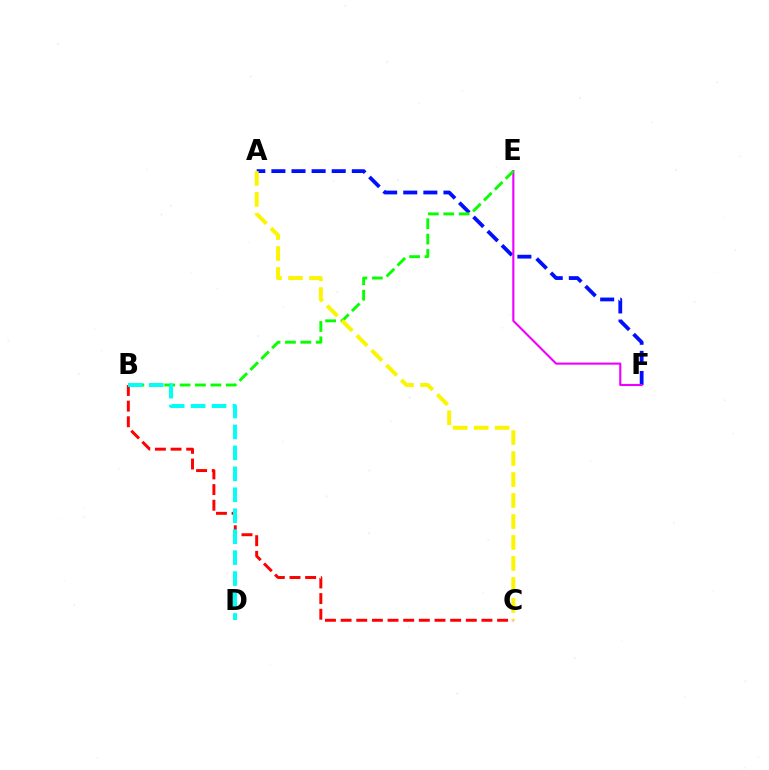{('A', 'F'): [{'color': '#0010ff', 'line_style': 'dashed', 'thickness': 2.73}], ('E', 'F'): [{'color': '#ee00ff', 'line_style': 'solid', 'thickness': 1.52}], ('B', 'C'): [{'color': '#ff0000', 'line_style': 'dashed', 'thickness': 2.13}], ('B', 'E'): [{'color': '#08ff00', 'line_style': 'dashed', 'thickness': 2.09}], ('A', 'C'): [{'color': '#fcf500', 'line_style': 'dashed', 'thickness': 2.85}], ('B', 'D'): [{'color': '#00fff6', 'line_style': 'dashed', 'thickness': 2.85}]}